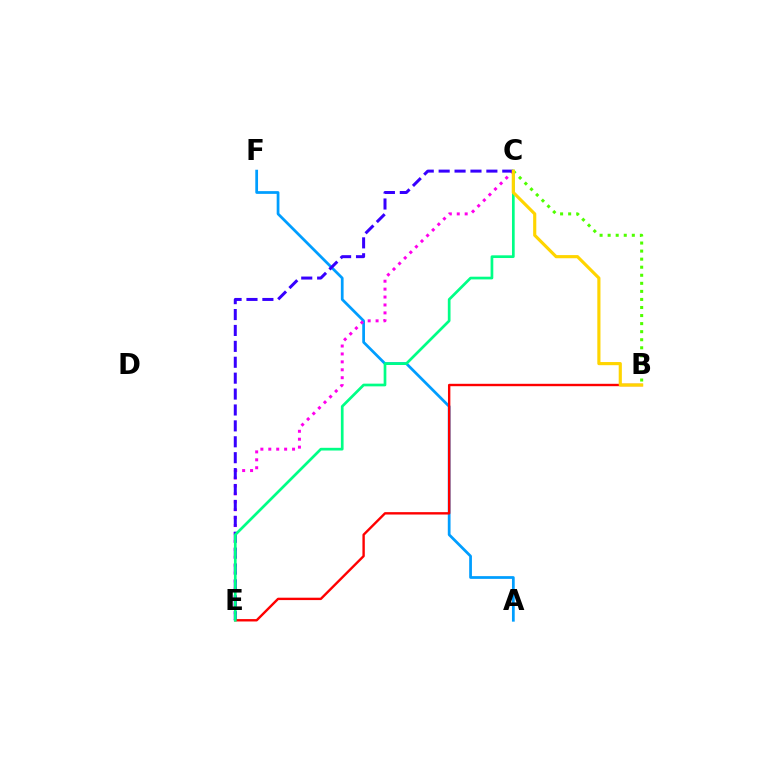{('A', 'F'): [{'color': '#009eff', 'line_style': 'solid', 'thickness': 1.98}], ('C', 'E'): [{'color': '#ff00ed', 'line_style': 'dotted', 'thickness': 2.15}, {'color': '#3700ff', 'line_style': 'dashed', 'thickness': 2.16}, {'color': '#00ff86', 'line_style': 'solid', 'thickness': 1.95}], ('B', 'E'): [{'color': '#ff0000', 'line_style': 'solid', 'thickness': 1.72}], ('B', 'C'): [{'color': '#4fff00', 'line_style': 'dotted', 'thickness': 2.19}, {'color': '#ffd500', 'line_style': 'solid', 'thickness': 2.27}]}